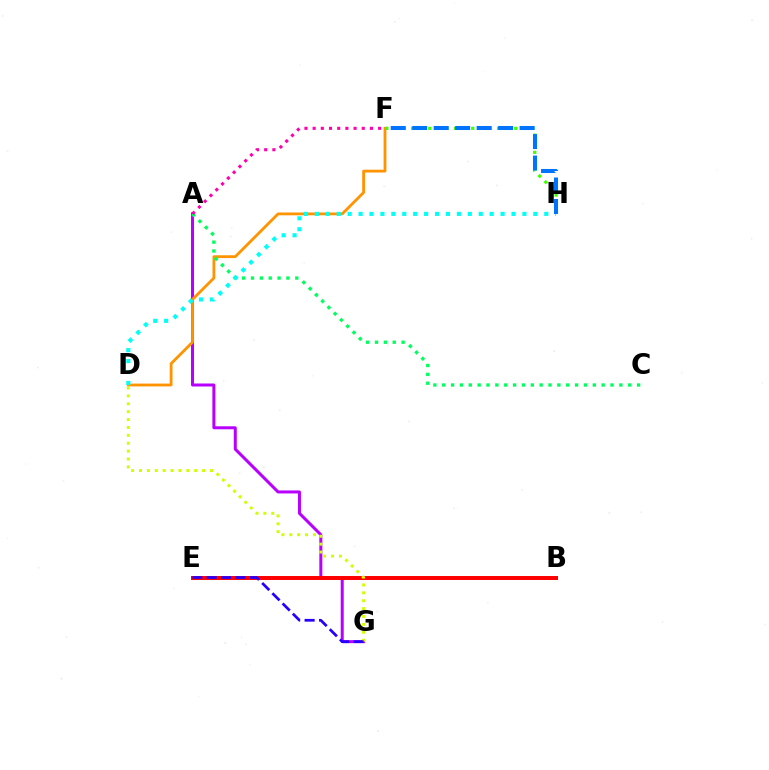{('A', 'G'): [{'color': '#b900ff', 'line_style': 'solid', 'thickness': 2.17}], ('D', 'F'): [{'color': '#ff9400', 'line_style': 'solid', 'thickness': 2.02}], ('B', 'E'): [{'color': '#ff0000', 'line_style': 'solid', 'thickness': 2.86}], ('F', 'H'): [{'color': '#3dff00', 'line_style': 'dotted', 'thickness': 2.34}, {'color': '#0074ff', 'line_style': 'dashed', 'thickness': 2.92}], ('A', 'C'): [{'color': '#00ff5c', 'line_style': 'dotted', 'thickness': 2.41}], ('D', 'H'): [{'color': '#00fff6', 'line_style': 'dotted', 'thickness': 2.97}], ('A', 'F'): [{'color': '#ff00ac', 'line_style': 'dotted', 'thickness': 2.22}], ('D', 'G'): [{'color': '#d1ff00', 'line_style': 'dotted', 'thickness': 2.14}], ('E', 'G'): [{'color': '#2500ff', 'line_style': 'dashed', 'thickness': 1.96}]}